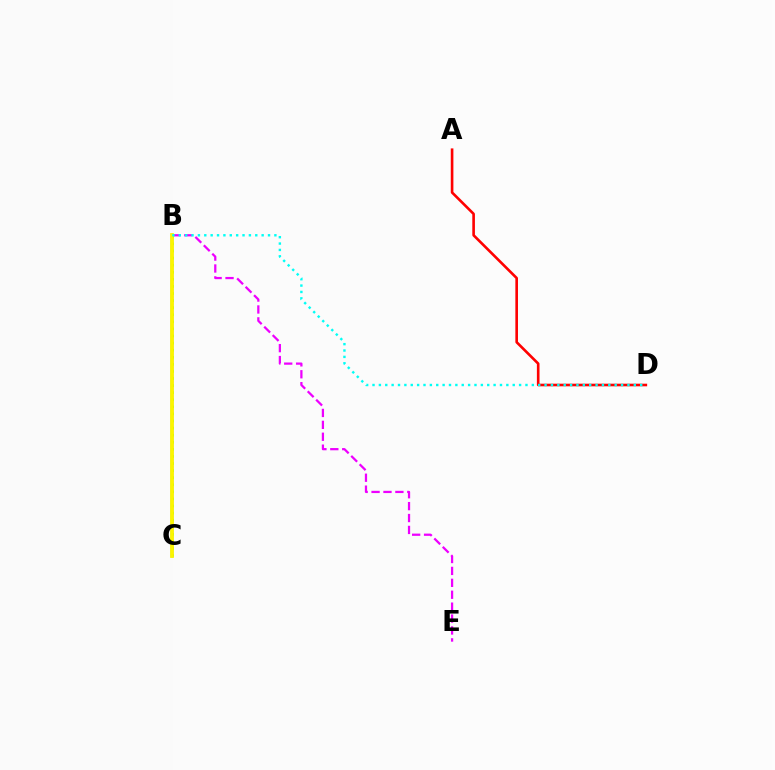{('B', 'C'): [{'color': '#0010ff', 'line_style': 'solid', 'thickness': 1.7}, {'color': '#08ff00', 'line_style': 'dotted', 'thickness': 1.92}, {'color': '#fcf500', 'line_style': 'solid', 'thickness': 2.72}], ('A', 'D'): [{'color': '#ff0000', 'line_style': 'solid', 'thickness': 1.89}], ('B', 'E'): [{'color': '#ee00ff', 'line_style': 'dashed', 'thickness': 1.62}], ('B', 'D'): [{'color': '#00fff6', 'line_style': 'dotted', 'thickness': 1.73}]}